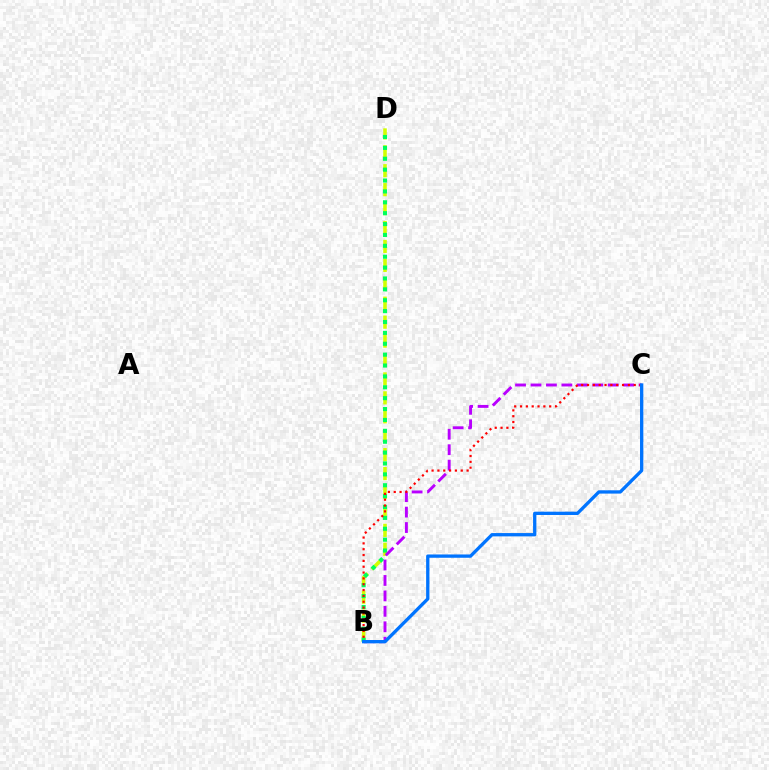{('B', 'D'): [{'color': '#d1ff00', 'line_style': 'dashed', 'thickness': 2.57}, {'color': '#00ff5c', 'line_style': 'dotted', 'thickness': 2.96}], ('B', 'C'): [{'color': '#b900ff', 'line_style': 'dashed', 'thickness': 2.1}, {'color': '#ff0000', 'line_style': 'dotted', 'thickness': 1.59}, {'color': '#0074ff', 'line_style': 'solid', 'thickness': 2.38}]}